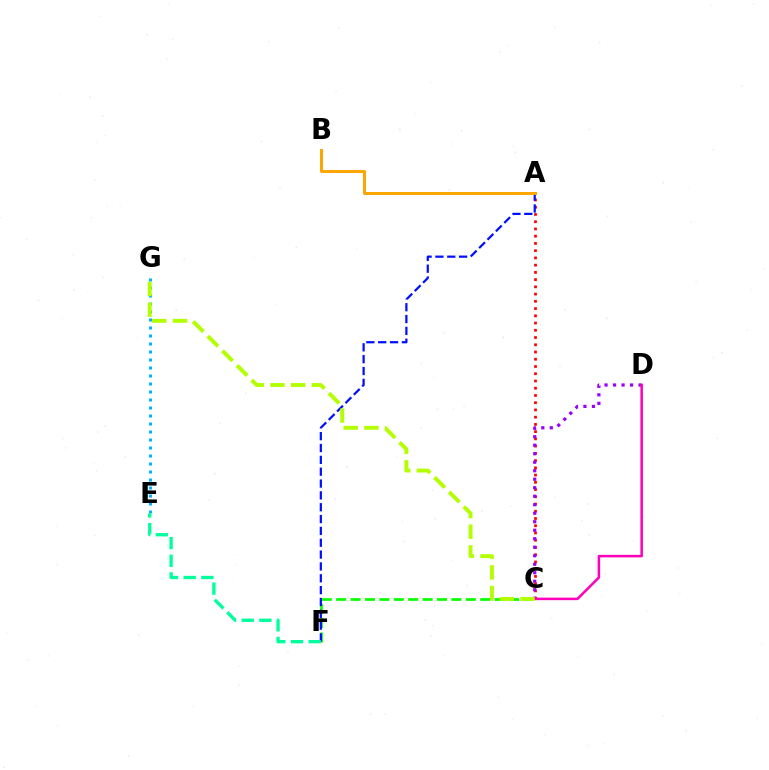{('C', 'F'): [{'color': '#08ff00', 'line_style': 'dashed', 'thickness': 1.96}], ('E', 'G'): [{'color': '#00b5ff', 'line_style': 'dotted', 'thickness': 2.17}], ('A', 'C'): [{'color': '#ff0000', 'line_style': 'dotted', 'thickness': 1.97}], ('A', 'F'): [{'color': '#0010ff', 'line_style': 'dashed', 'thickness': 1.61}], ('C', 'D'): [{'color': '#9b00ff', 'line_style': 'dotted', 'thickness': 2.31}, {'color': '#ff00bd', 'line_style': 'solid', 'thickness': 1.82}], ('A', 'B'): [{'color': '#ffa500', 'line_style': 'solid', 'thickness': 2.14}], ('E', 'F'): [{'color': '#00ff9d', 'line_style': 'dashed', 'thickness': 2.4}], ('C', 'G'): [{'color': '#b3ff00', 'line_style': 'dashed', 'thickness': 2.81}]}